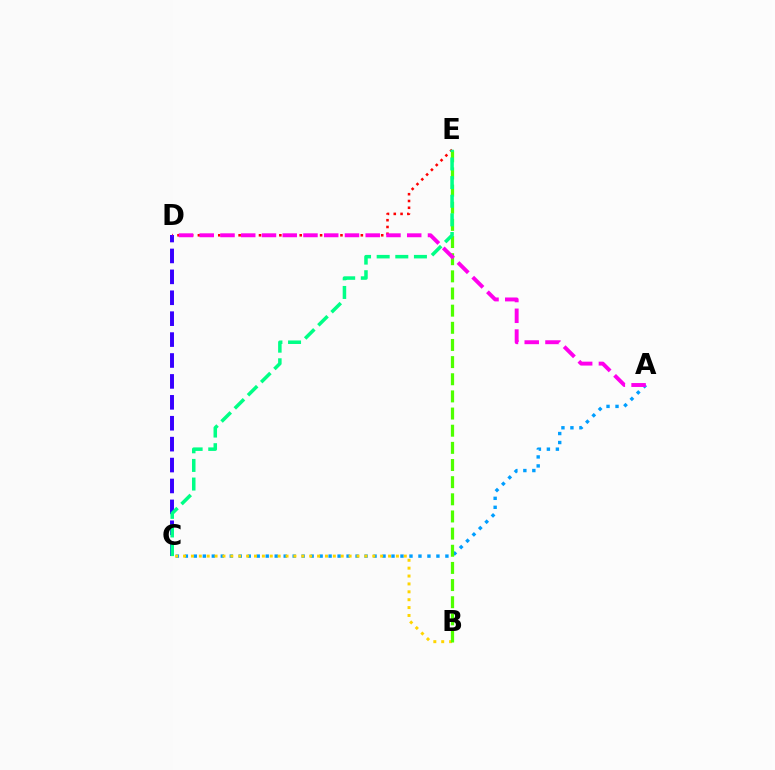{('D', 'E'): [{'color': '#ff0000', 'line_style': 'dotted', 'thickness': 1.84}], ('A', 'C'): [{'color': '#009eff', 'line_style': 'dotted', 'thickness': 2.44}], ('B', 'C'): [{'color': '#ffd500', 'line_style': 'dotted', 'thickness': 2.14}], ('C', 'D'): [{'color': '#3700ff', 'line_style': 'dashed', 'thickness': 2.84}], ('B', 'E'): [{'color': '#4fff00', 'line_style': 'dashed', 'thickness': 2.33}], ('C', 'E'): [{'color': '#00ff86', 'line_style': 'dashed', 'thickness': 2.53}], ('A', 'D'): [{'color': '#ff00ed', 'line_style': 'dashed', 'thickness': 2.82}]}